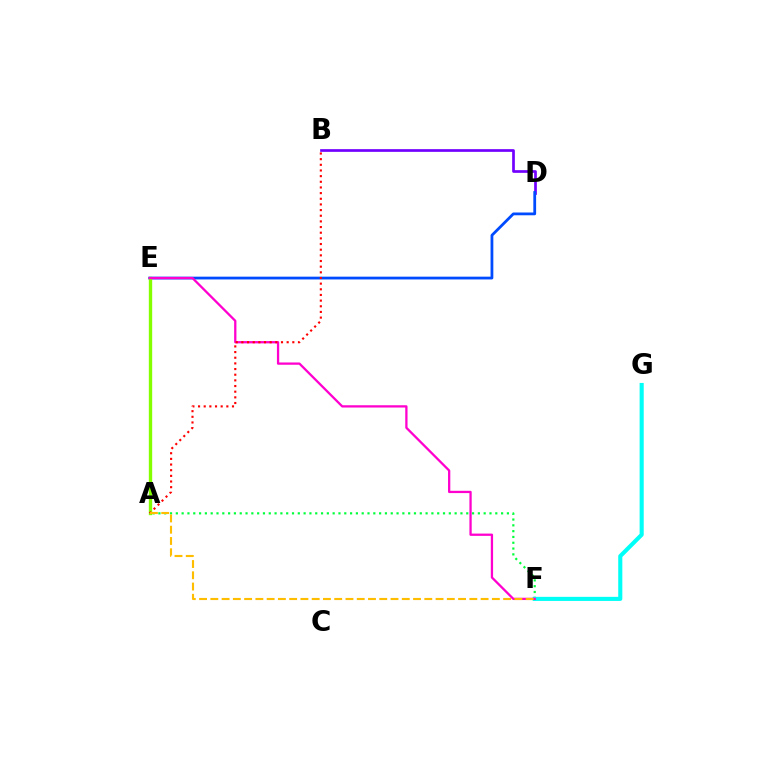{('B', 'D'): [{'color': '#7200ff', 'line_style': 'solid', 'thickness': 1.94}], ('A', 'F'): [{'color': '#00ff39', 'line_style': 'dotted', 'thickness': 1.58}, {'color': '#ffbd00', 'line_style': 'dashed', 'thickness': 1.53}], ('D', 'E'): [{'color': '#004bff', 'line_style': 'solid', 'thickness': 2.0}], ('A', 'E'): [{'color': '#84ff00', 'line_style': 'solid', 'thickness': 2.41}], ('F', 'G'): [{'color': '#00fff6', 'line_style': 'solid', 'thickness': 2.95}], ('E', 'F'): [{'color': '#ff00cf', 'line_style': 'solid', 'thickness': 1.64}], ('A', 'B'): [{'color': '#ff0000', 'line_style': 'dotted', 'thickness': 1.54}]}